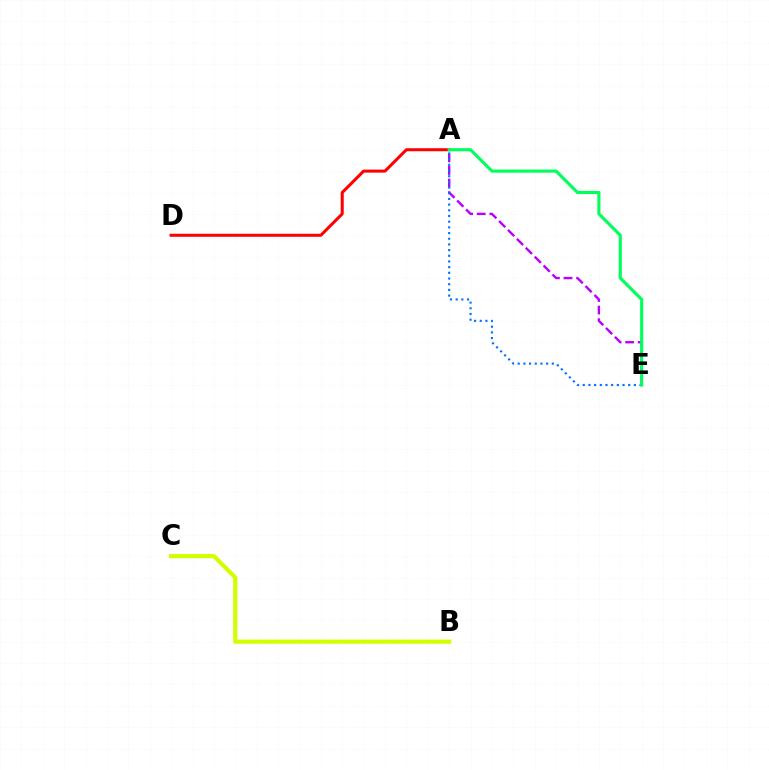{('A', 'E'): [{'color': '#b900ff', 'line_style': 'dashed', 'thickness': 1.71}, {'color': '#0074ff', 'line_style': 'dotted', 'thickness': 1.54}, {'color': '#00ff5c', 'line_style': 'solid', 'thickness': 2.25}], ('A', 'D'): [{'color': '#ff0000', 'line_style': 'solid', 'thickness': 2.18}], ('B', 'C'): [{'color': '#d1ff00', 'line_style': 'solid', 'thickness': 3.0}]}